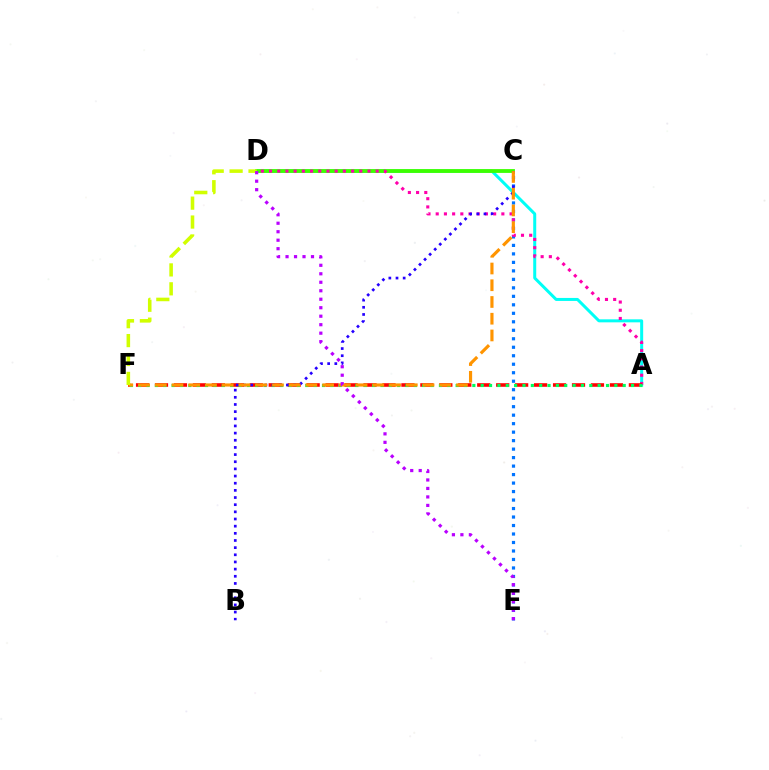{('A', 'D'): [{'color': '#00fff6', 'line_style': 'solid', 'thickness': 2.16}, {'color': '#ff00ac', 'line_style': 'dotted', 'thickness': 2.23}], ('C', 'E'): [{'color': '#0074ff', 'line_style': 'dotted', 'thickness': 2.31}], ('C', 'D'): [{'color': '#3dff00', 'line_style': 'solid', 'thickness': 2.75}], ('A', 'F'): [{'color': '#ff0000', 'line_style': 'dashed', 'thickness': 2.58}, {'color': '#00ff5c', 'line_style': 'dotted', 'thickness': 2.27}], ('B', 'C'): [{'color': '#2500ff', 'line_style': 'dotted', 'thickness': 1.94}], ('C', 'F'): [{'color': '#ff9400', 'line_style': 'dashed', 'thickness': 2.27}], ('D', 'F'): [{'color': '#d1ff00', 'line_style': 'dashed', 'thickness': 2.57}], ('D', 'E'): [{'color': '#b900ff', 'line_style': 'dotted', 'thickness': 2.31}]}